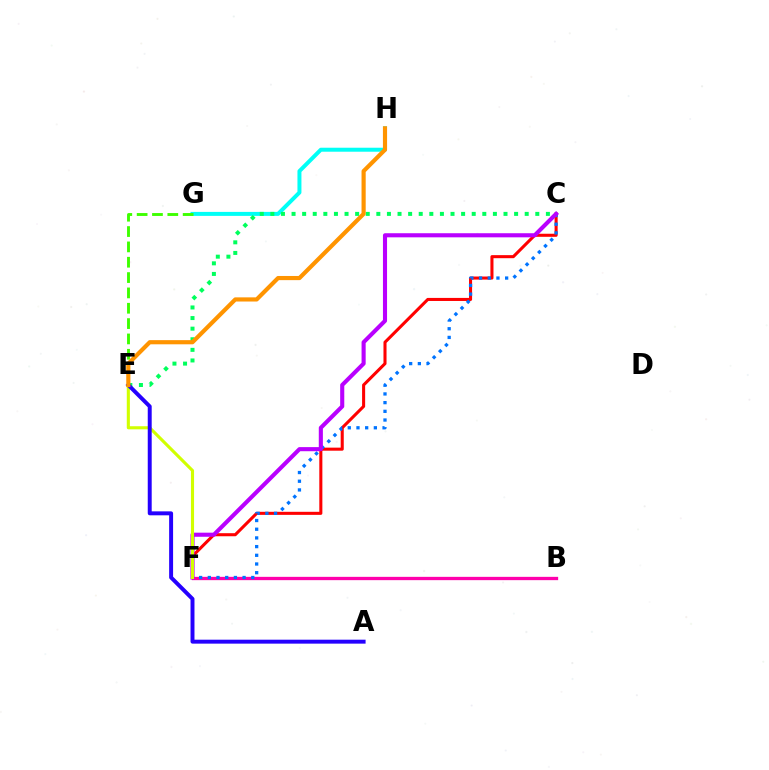{('B', 'F'): [{'color': '#ff00ac', 'line_style': 'solid', 'thickness': 2.38}], ('G', 'H'): [{'color': '#00fff6', 'line_style': 'solid', 'thickness': 2.87}], ('E', 'G'): [{'color': '#3dff00', 'line_style': 'dashed', 'thickness': 2.08}], ('C', 'F'): [{'color': '#ff0000', 'line_style': 'solid', 'thickness': 2.2}, {'color': '#0074ff', 'line_style': 'dotted', 'thickness': 2.36}, {'color': '#b900ff', 'line_style': 'solid', 'thickness': 2.95}], ('E', 'F'): [{'color': '#d1ff00', 'line_style': 'solid', 'thickness': 2.24}], ('C', 'E'): [{'color': '#00ff5c', 'line_style': 'dotted', 'thickness': 2.88}], ('A', 'E'): [{'color': '#2500ff', 'line_style': 'solid', 'thickness': 2.84}], ('E', 'H'): [{'color': '#ff9400', 'line_style': 'solid', 'thickness': 3.0}]}